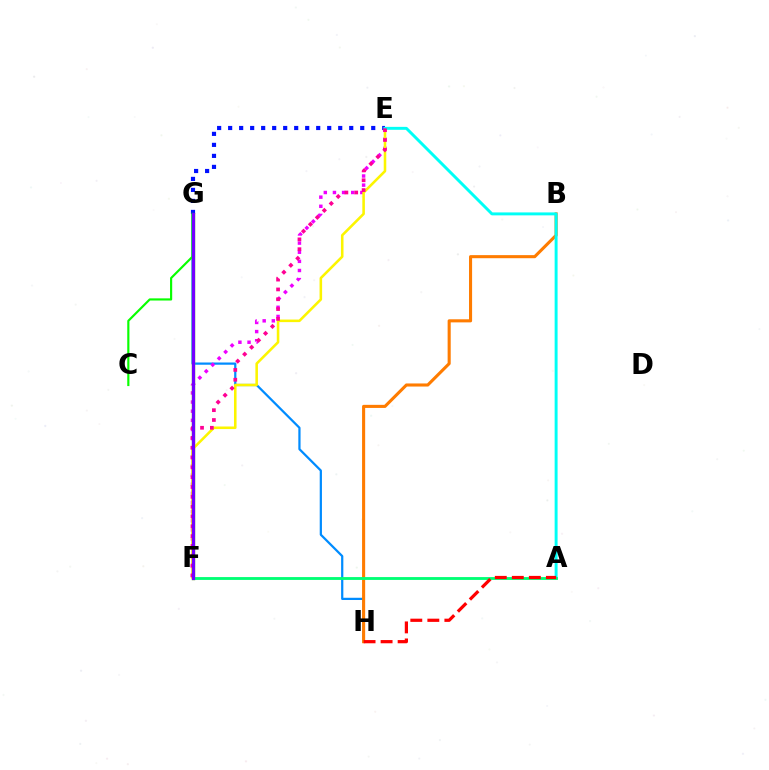{('G', 'H'): [{'color': '#008cff', 'line_style': 'solid', 'thickness': 1.61}], ('E', 'F'): [{'color': '#ee00ff', 'line_style': 'dotted', 'thickness': 2.48}, {'color': '#fcf500', 'line_style': 'solid', 'thickness': 1.85}, {'color': '#ff0094', 'line_style': 'dotted', 'thickness': 2.67}], ('F', 'G'): [{'color': '#84ff00', 'line_style': 'solid', 'thickness': 2.45}, {'color': '#7200ff', 'line_style': 'solid', 'thickness': 2.33}], ('B', 'H'): [{'color': '#ff7c00', 'line_style': 'solid', 'thickness': 2.22}], ('E', 'G'): [{'color': '#0010ff', 'line_style': 'dotted', 'thickness': 2.99}], ('A', 'E'): [{'color': '#00fff6', 'line_style': 'solid', 'thickness': 2.12}], ('C', 'G'): [{'color': '#08ff00', 'line_style': 'solid', 'thickness': 1.56}], ('A', 'F'): [{'color': '#00ff74', 'line_style': 'solid', 'thickness': 2.05}], ('A', 'H'): [{'color': '#ff0000', 'line_style': 'dashed', 'thickness': 2.31}]}